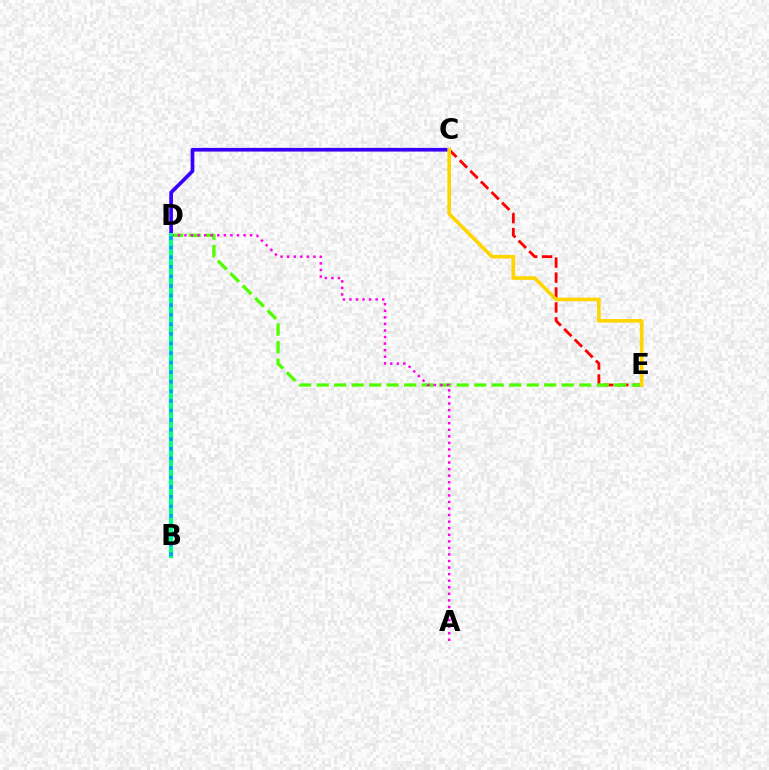{('C', 'E'): [{'color': '#ff0000', 'line_style': 'dashed', 'thickness': 2.03}, {'color': '#ffd500', 'line_style': 'solid', 'thickness': 2.62}], ('D', 'E'): [{'color': '#4fff00', 'line_style': 'dashed', 'thickness': 2.38}], ('C', 'D'): [{'color': '#3700ff', 'line_style': 'solid', 'thickness': 2.66}], ('A', 'D'): [{'color': '#ff00ed', 'line_style': 'dotted', 'thickness': 1.78}], ('B', 'D'): [{'color': '#00ff86', 'line_style': 'solid', 'thickness': 2.91}, {'color': '#009eff', 'line_style': 'dotted', 'thickness': 2.6}]}